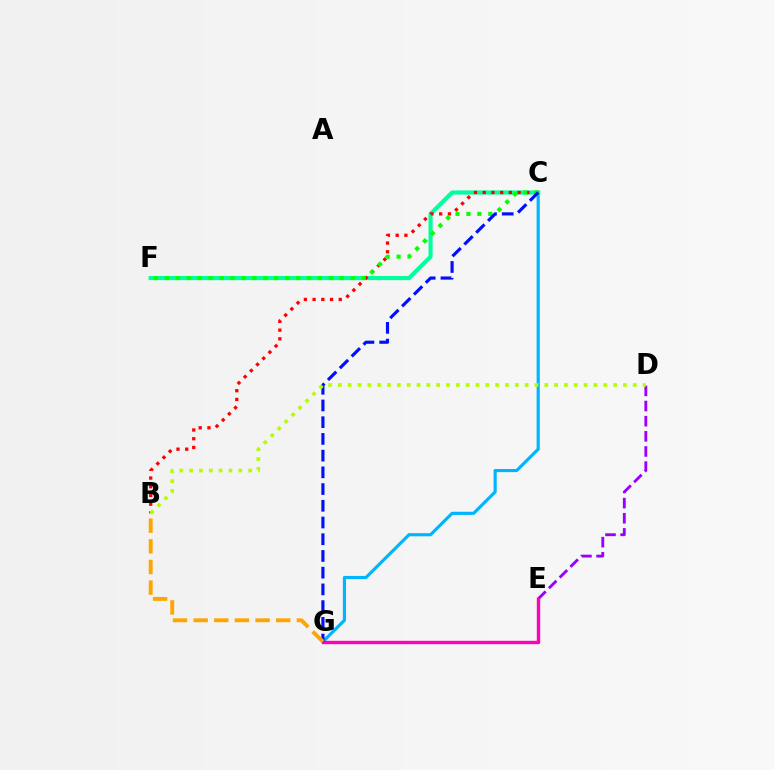{('C', 'G'): [{'color': '#00b5ff', 'line_style': 'solid', 'thickness': 2.27}, {'color': '#0010ff', 'line_style': 'dashed', 'thickness': 2.27}], ('D', 'E'): [{'color': '#9b00ff', 'line_style': 'dashed', 'thickness': 2.06}], ('C', 'F'): [{'color': '#00ff9d', 'line_style': 'solid', 'thickness': 2.97}, {'color': '#08ff00', 'line_style': 'dotted', 'thickness': 2.97}], ('E', 'G'): [{'color': '#ff00bd', 'line_style': 'solid', 'thickness': 2.44}], ('B', 'C'): [{'color': '#ff0000', 'line_style': 'dotted', 'thickness': 2.37}], ('B', 'D'): [{'color': '#b3ff00', 'line_style': 'dotted', 'thickness': 2.67}], ('B', 'G'): [{'color': '#ffa500', 'line_style': 'dashed', 'thickness': 2.81}]}